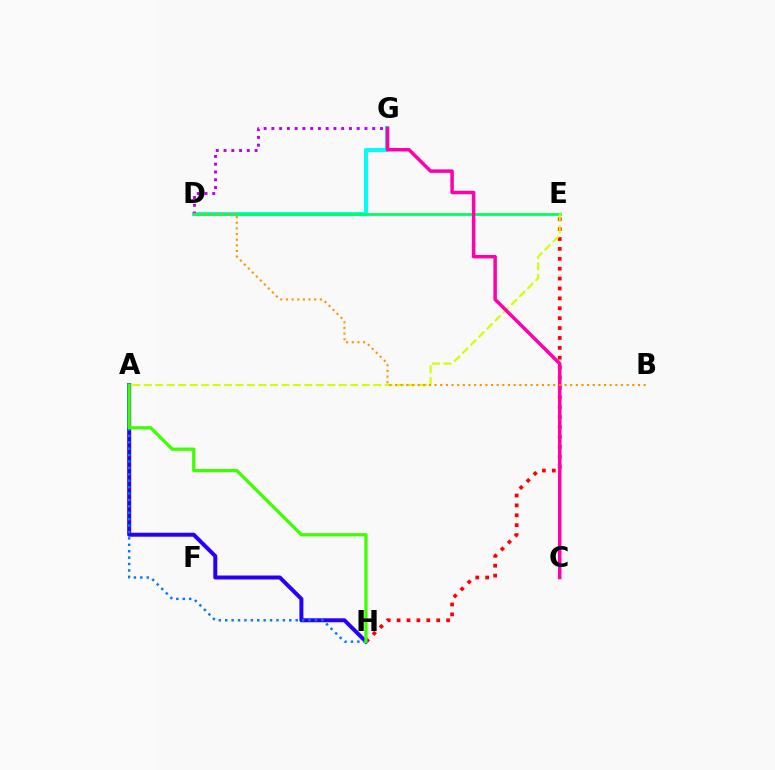{('D', 'G'): [{'color': '#00fff6', 'line_style': 'solid', 'thickness': 2.92}, {'color': '#b900ff', 'line_style': 'dotted', 'thickness': 2.11}], ('E', 'H'): [{'color': '#ff0000', 'line_style': 'dotted', 'thickness': 2.69}], ('A', 'H'): [{'color': '#2500ff', 'line_style': 'solid', 'thickness': 2.86}, {'color': '#0074ff', 'line_style': 'dotted', 'thickness': 1.74}, {'color': '#3dff00', 'line_style': 'solid', 'thickness': 2.34}], ('D', 'E'): [{'color': '#00ff5c', 'line_style': 'solid', 'thickness': 1.97}], ('A', 'E'): [{'color': '#d1ff00', 'line_style': 'dashed', 'thickness': 1.56}], ('C', 'G'): [{'color': '#ff00ac', 'line_style': 'solid', 'thickness': 2.51}], ('B', 'D'): [{'color': '#ff9400', 'line_style': 'dotted', 'thickness': 1.54}]}